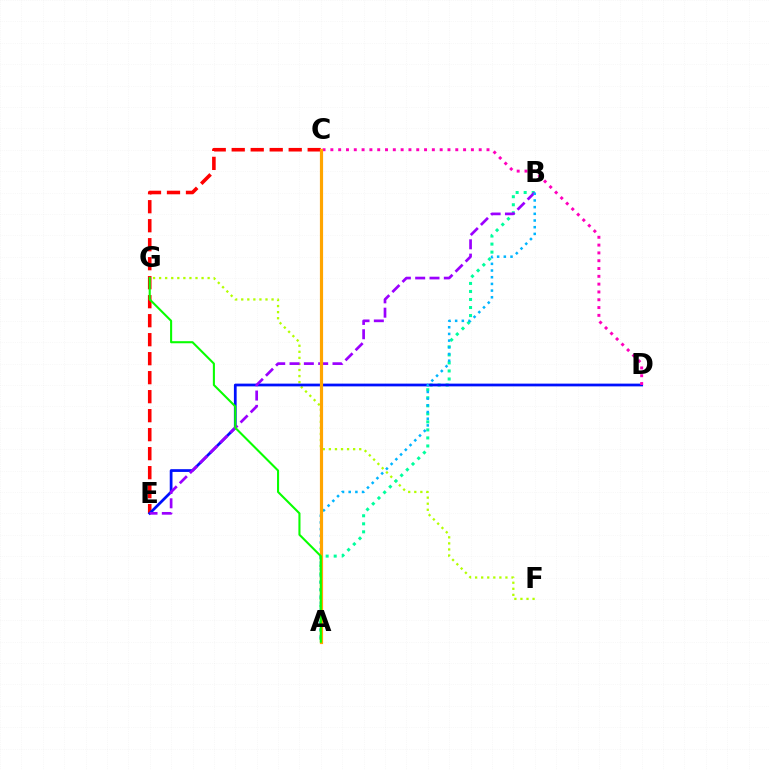{('F', 'G'): [{'color': '#b3ff00', 'line_style': 'dotted', 'thickness': 1.65}], ('C', 'E'): [{'color': '#ff0000', 'line_style': 'dashed', 'thickness': 2.58}], ('A', 'B'): [{'color': '#00ff9d', 'line_style': 'dotted', 'thickness': 2.18}, {'color': '#00b5ff', 'line_style': 'dotted', 'thickness': 1.82}], ('D', 'E'): [{'color': '#0010ff', 'line_style': 'solid', 'thickness': 1.98}], ('B', 'E'): [{'color': '#9b00ff', 'line_style': 'dashed', 'thickness': 1.95}], ('C', 'D'): [{'color': '#ff00bd', 'line_style': 'dotted', 'thickness': 2.12}], ('A', 'C'): [{'color': '#ffa500', 'line_style': 'solid', 'thickness': 2.29}], ('A', 'G'): [{'color': '#08ff00', 'line_style': 'solid', 'thickness': 1.5}]}